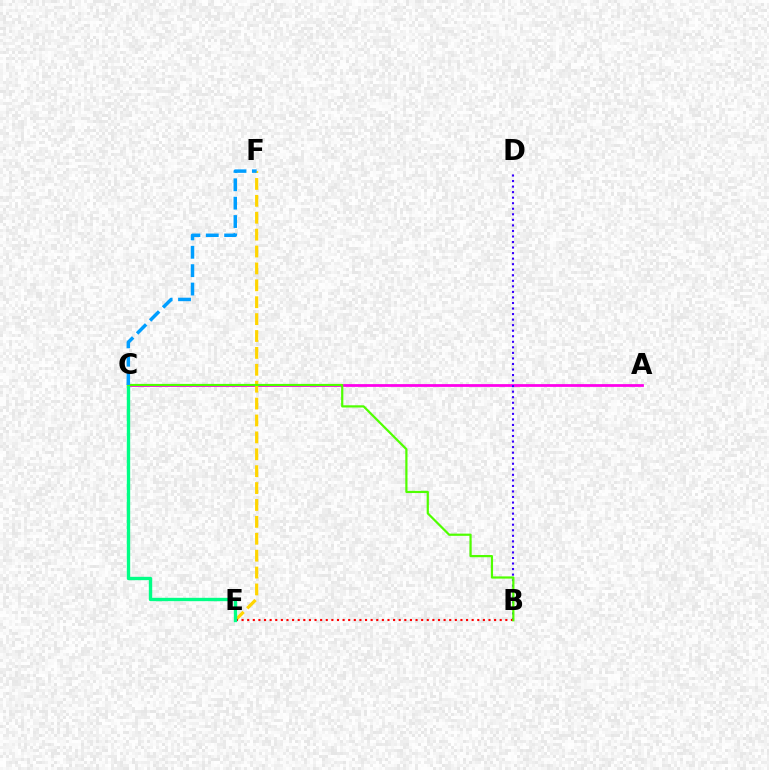{('A', 'C'): [{'color': '#ff00ed', 'line_style': 'solid', 'thickness': 1.99}], ('B', 'D'): [{'color': '#3700ff', 'line_style': 'dotted', 'thickness': 1.51}], ('E', 'F'): [{'color': '#ffd500', 'line_style': 'dashed', 'thickness': 2.3}], ('B', 'E'): [{'color': '#ff0000', 'line_style': 'dotted', 'thickness': 1.52}], ('C', 'E'): [{'color': '#00ff86', 'line_style': 'solid', 'thickness': 2.42}], ('B', 'C'): [{'color': '#4fff00', 'line_style': 'solid', 'thickness': 1.59}], ('C', 'F'): [{'color': '#009eff', 'line_style': 'dashed', 'thickness': 2.5}]}